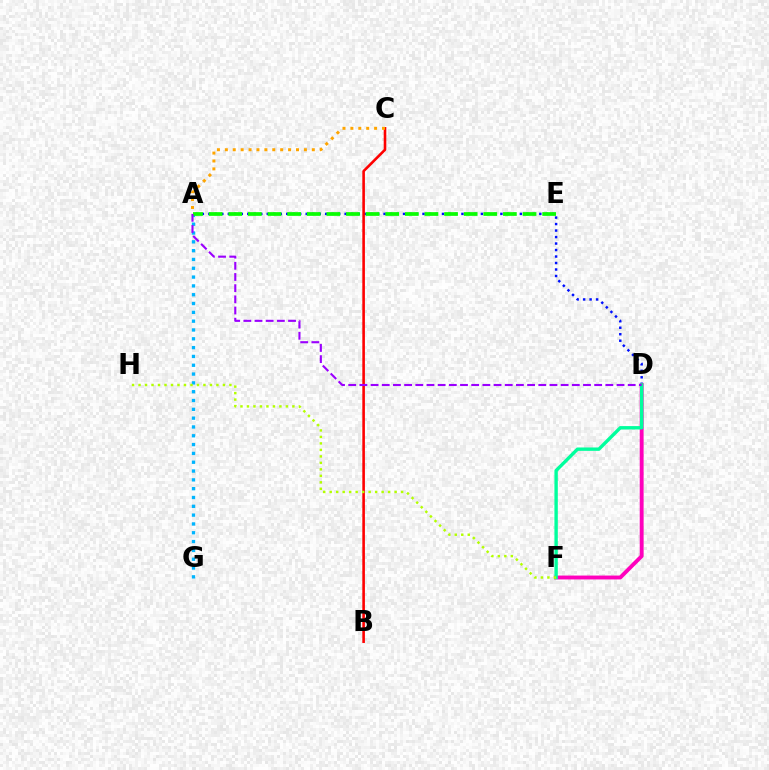{('A', 'D'): [{'color': '#0010ff', 'line_style': 'dotted', 'thickness': 1.76}, {'color': '#9b00ff', 'line_style': 'dashed', 'thickness': 1.52}], ('A', 'G'): [{'color': '#00b5ff', 'line_style': 'dotted', 'thickness': 2.4}], ('D', 'F'): [{'color': '#ff00bd', 'line_style': 'solid', 'thickness': 2.8}, {'color': '#00ff9d', 'line_style': 'solid', 'thickness': 2.43}], ('B', 'C'): [{'color': '#ff0000', 'line_style': 'solid', 'thickness': 1.87}], ('A', 'E'): [{'color': '#08ff00', 'line_style': 'dashed', 'thickness': 2.67}], ('A', 'C'): [{'color': '#ffa500', 'line_style': 'dotted', 'thickness': 2.15}], ('F', 'H'): [{'color': '#b3ff00', 'line_style': 'dotted', 'thickness': 1.76}]}